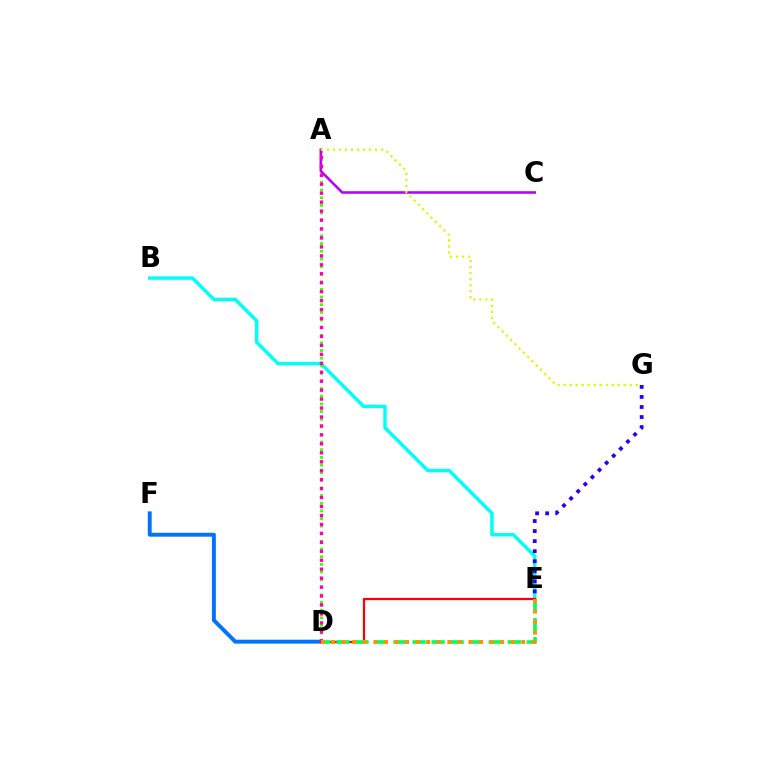{('B', 'E'): [{'color': '#00fff6', 'line_style': 'solid', 'thickness': 2.49}], ('D', 'F'): [{'color': '#0074ff', 'line_style': 'solid', 'thickness': 2.82}], ('A', 'D'): [{'color': '#3dff00', 'line_style': 'dotted', 'thickness': 2.07}, {'color': '#ff00ac', 'line_style': 'dotted', 'thickness': 2.43}], ('D', 'E'): [{'color': '#ff0000', 'line_style': 'solid', 'thickness': 1.61}, {'color': '#00ff5c', 'line_style': 'dashed', 'thickness': 2.59}, {'color': '#ff9400', 'line_style': 'dotted', 'thickness': 2.87}], ('A', 'C'): [{'color': '#b900ff', 'line_style': 'solid', 'thickness': 1.85}], ('A', 'G'): [{'color': '#d1ff00', 'line_style': 'dotted', 'thickness': 1.63}], ('E', 'G'): [{'color': '#2500ff', 'line_style': 'dotted', 'thickness': 2.73}]}